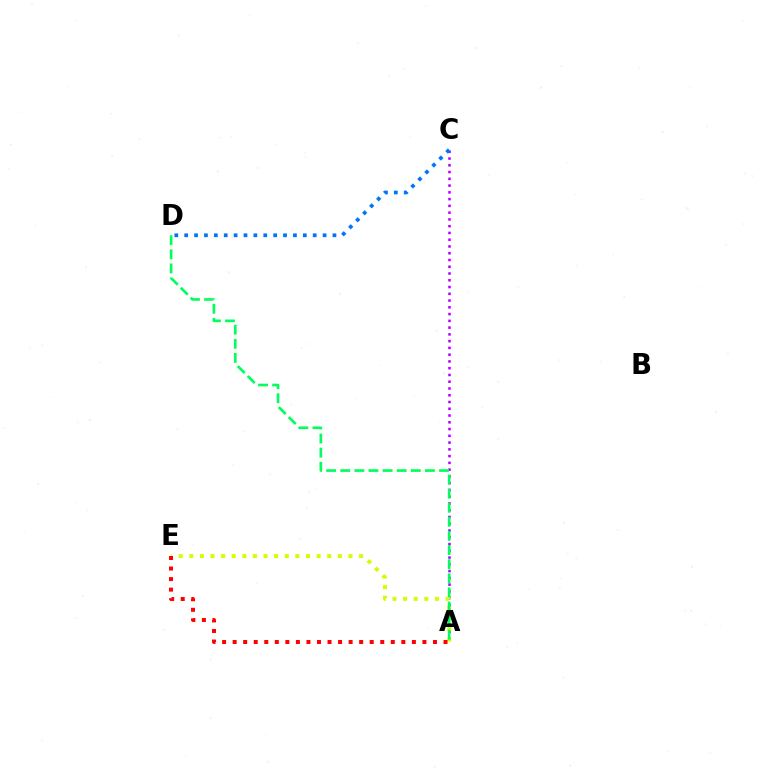{('A', 'C'): [{'color': '#b900ff', 'line_style': 'dotted', 'thickness': 1.84}], ('A', 'E'): [{'color': '#d1ff00', 'line_style': 'dotted', 'thickness': 2.88}, {'color': '#ff0000', 'line_style': 'dotted', 'thickness': 2.87}], ('C', 'D'): [{'color': '#0074ff', 'line_style': 'dotted', 'thickness': 2.69}], ('A', 'D'): [{'color': '#00ff5c', 'line_style': 'dashed', 'thickness': 1.92}]}